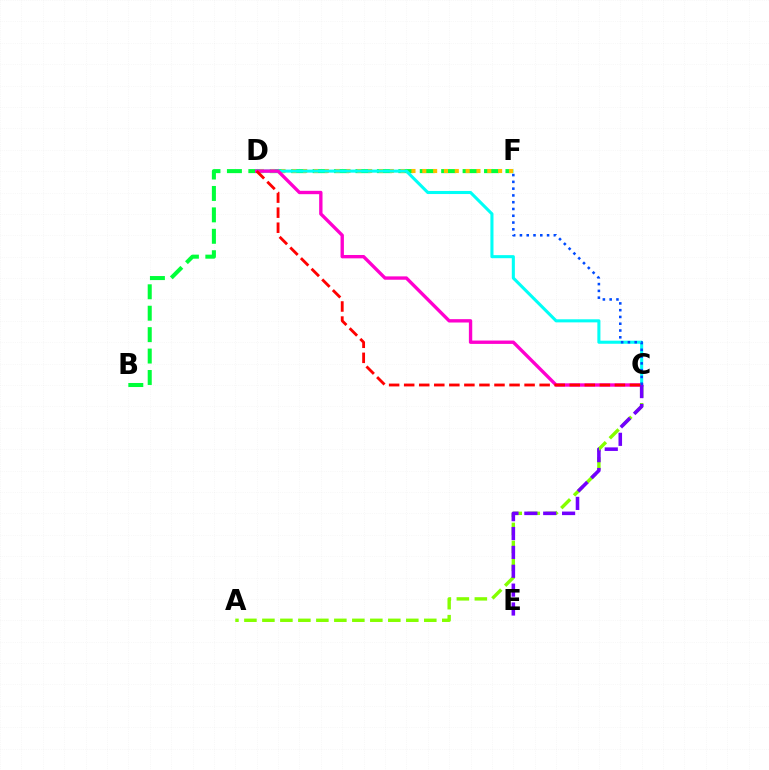{('B', 'F'): [{'color': '#00ff39', 'line_style': 'dashed', 'thickness': 2.91}], ('D', 'F'): [{'color': '#ffbd00', 'line_style': 'dotted', 'thickness': 2.94}], ('A', 'C'): [{'color': '#84ff00', 'line_style': 'dashed', 'thickness': 2.44}], ('C', 'D'): [{'color': '#00fff6', 'line_style': 'solid', 'thickness': 2.21}, {'color': '#ff00cf', 'line_style': 'solid', 'thickness': 2.42}, {'color': '#ff0000', 'line_style': 'dashed', 'thickness': 2.04}], ('C', 'E'): [{'color': '#7200ff', 'line_style': 'dashed', 'thickness': 2.56}], ('C', 'F'): [{'color': '#004bff', 'line_style': 'dotted', 'thickness': 1.84}]}